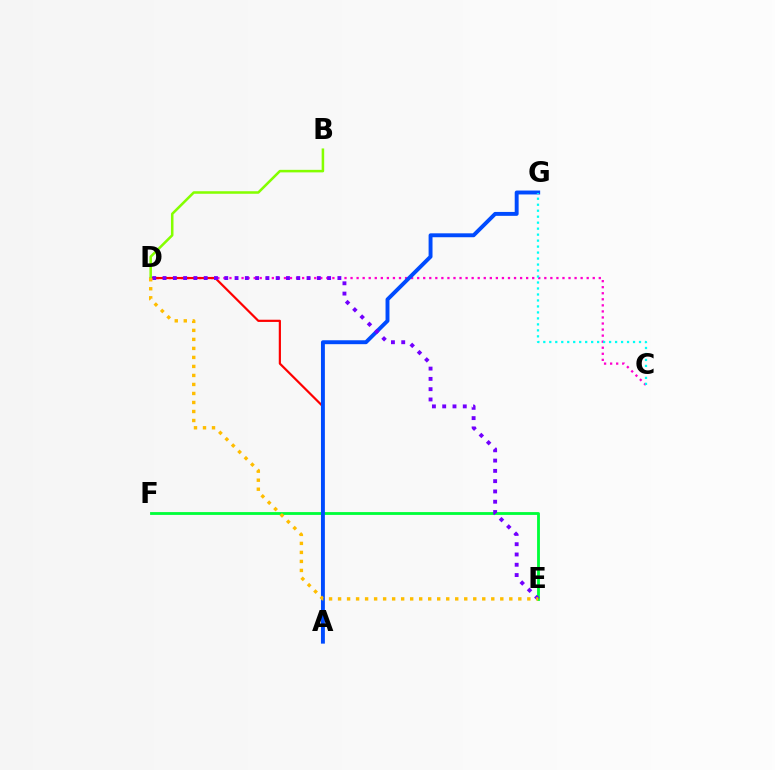{('C', 'D'): [{'color': '#ff00cf', 'line_style': 'dotted', 'thickness': 1.65}], ('A', 'D'): [{'color': '#ff0000', 'line_style': 'solid', 'thickness': 1.58}], ('E', 'F'): [{'color': '#00ff39', 'line_style': 'solid', 'thickness': 2.03}], ('A', 'G'): [{'color': '#004bff', 'line_style': 'solid', 'thickness': 2.82}], ('B', 'D'): [{'color': '#84ff00', 'line_style': 'solid', 'thickness': 1.83}], ('D', 'E'): [{'color': '#7200ff', 'line_style': 'dotted', 'thickness': 2.79}, {'color': '#ffbd00', 'line_style': 'dotted', 'thickness': 2.45}], ('C', 'G'): [{'color': '#00fff6', 'line_style': 'dotted', 'thickness': 1.63}]}